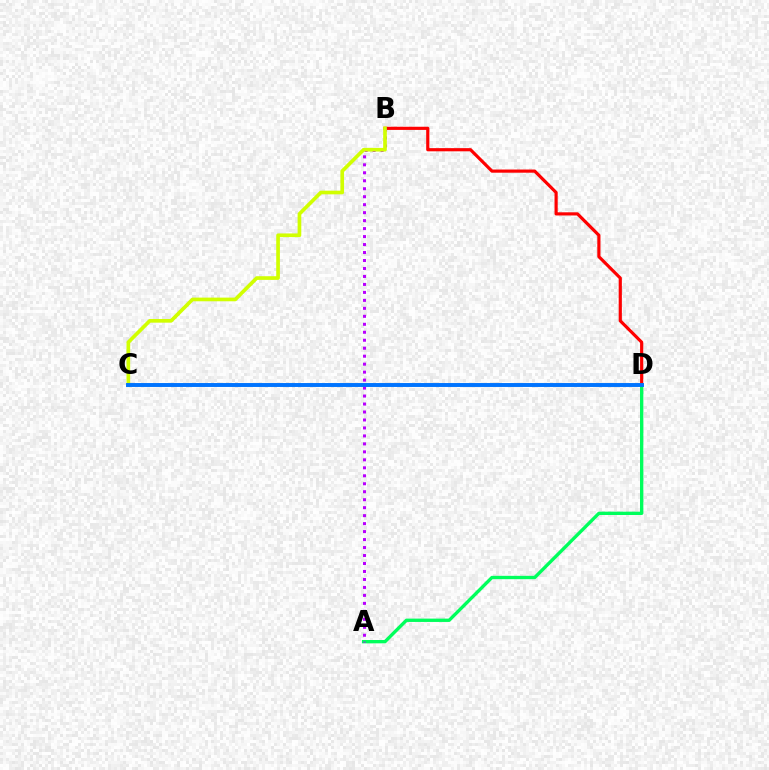{('A', 'D'): [{'color': '#00ff5c', 'line_style': 'solid', 'thickness': 2.4}], ('B', 'D'): [{'color': '#ff0000', 'line_style': 'solid', 'thickness': 2.28}], ('A', 'B'): [{'color': '#b900ff', 'line_style': 'dotted', 'thickness': 2.17}], ('B', 'C'): [{'color': '#d1ff00', 'line_style': 'solid', 'thickness': 2.64}], ('C', 'D'): [{'color': '#0074ff', 'line_style': 'solid', 'thickness': 2.82}]}